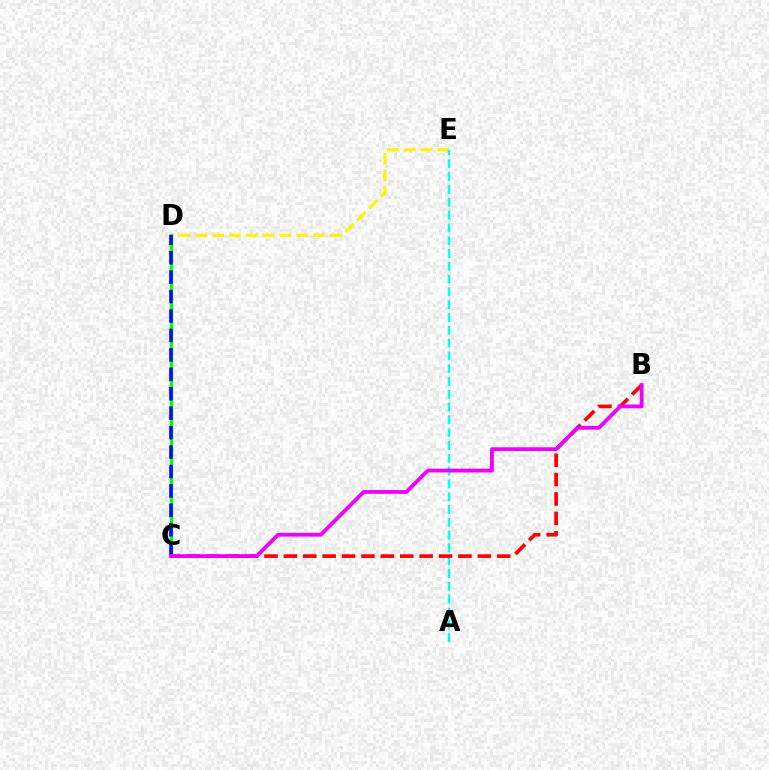{('D', 'E'): [{'color': '#fcf500', 'line_style': 'dashed', 'thickness': 2.28}], ('C', 'D'): [{'color': '#08ff00', 'line_style': 'solid', 'thickness': 2.36}, {'color': '#0010ff', 'line_style': 'dashed', 'thickness': 2.64}], ('A', 'E'): [{'color': '#00fff6', 'line_style': 'dashed', 'thickness': 1.74}], ('B', 'C'): [{'color': '#ff0000', 'line_style': 'dashed', 'thickness': 2.63}, {'color': '#ee00ff', 'line_style': 'solid', 'thickness': 2.73}]}